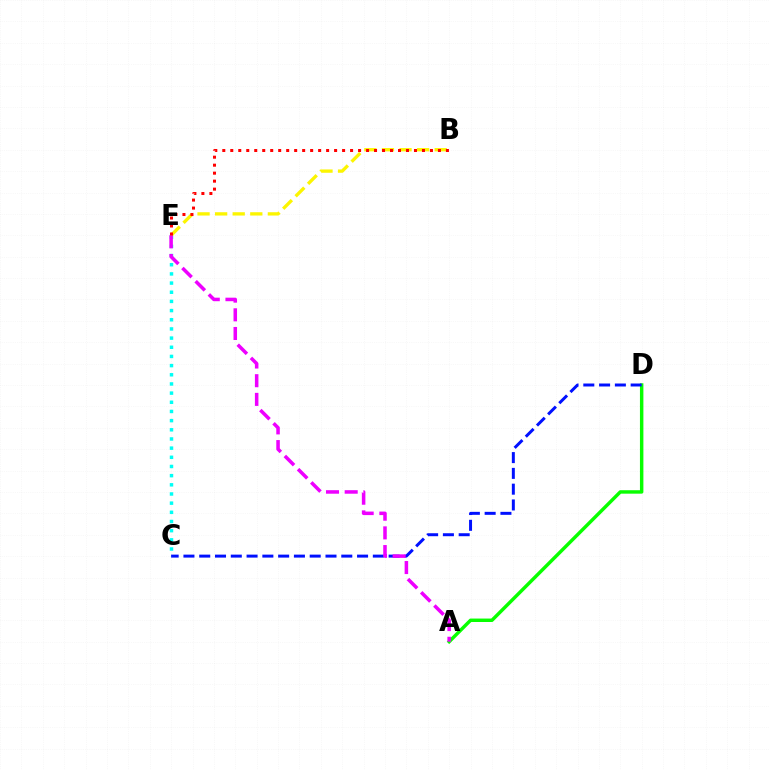{('A', 'D'): [{'color': '#08ff00', 'line_style': 'solid', 'thickness': 2.48}], ('C', 'D'): [{'color': '#0010ff', 'line_style': 'dashed', 'thickness': 2.14}], ('C', 'E'): [{'color': '#00fff6', 'line_style': 'dotted', 'thickness': 2.49}], ('B', 'E'): [{'color': '#fcf500', 'line_style': 'dashed', 'thickness': 2.39}, {'color': '#ff0000', 'line_style': 'dotted', 'thickness': 2.17}], ('A', 'E'): [{'color': '#ee00ff', 'line_style': 'dashed', 'thickness': 2.54}]}